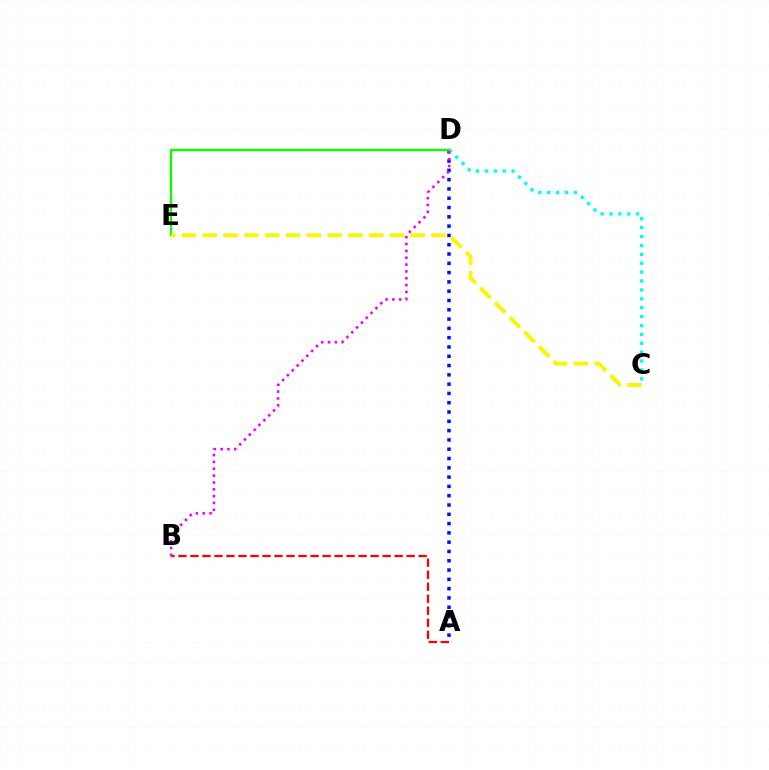{('A', 'D'): [{'color': '#0010ff', 'line_style': 'dotted', 'thickness': 2.53}], ('C', 'D'): [{'color': '#00fff6', 'line_style': 'dotted', 'thickness': 2.42}], ('D', 'E'): [{'color': '#08ff00', 'line_style': 'solid', 'thickness': 1.67}], ('C', 'E'): [{'color': '#fcf500', 'line_style': 'dashed', 'thickness': 2.83}], ('A', 'B'): [{'color': '#ff0000', 'line_style': 'dashed', 'thickness': 1.63}], ('B', 'D'): [{'color': '#ee00ff', 'line_style': 'dotted', 'thickness': 1.86}]}